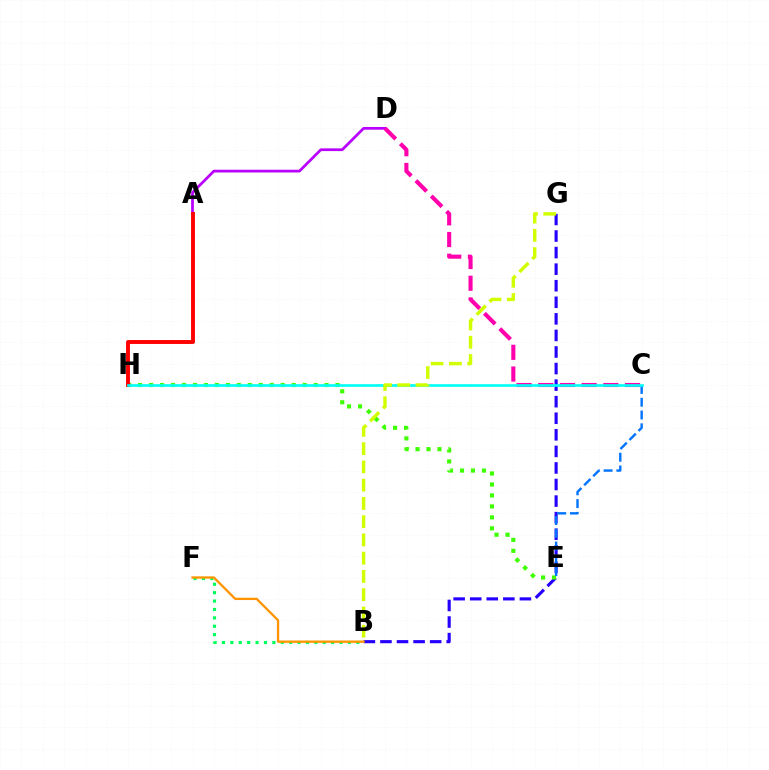{('A', 'D'): [{'color': '#b900ff', 'line_style': 'solid', 'thickness': 1.97}], ('B', 'G'): [{'color': '#2500ff', 'line_style': 'dashed', 'thickness': 2.25}, {'color': '#d1ff00', 'line_style': 'dashed', 'thickness': 2.48}], ('E', 'H'): [{'color': '#3dff00', 'line_style': 'dotted', 'thickness': 2.98}], ('C', 'E'): [{'color': '#0074ff', 'line_style': 'dashed', 'thickness': 1.73}], ('A', 'H'): [{'color': '#ff0000', 'line_style': 'solid', 'thickness': 2.81}], ('C', 'D'): [{'color': '#ff00ac', 'line_style': 'dashed', 'thickness': 2.95}], ('C', 'H'): [{'color': '#00fff6', 'line_style': 'solid', 'thickness': 1.91}], ('B', 'F'): [{'color': '#00ff5c', 'line_style': 'dotted', 'thickness': 2.28}, {'color': '#ff9400', 'line_style': 'solid', 'thickness': 1.66}]}